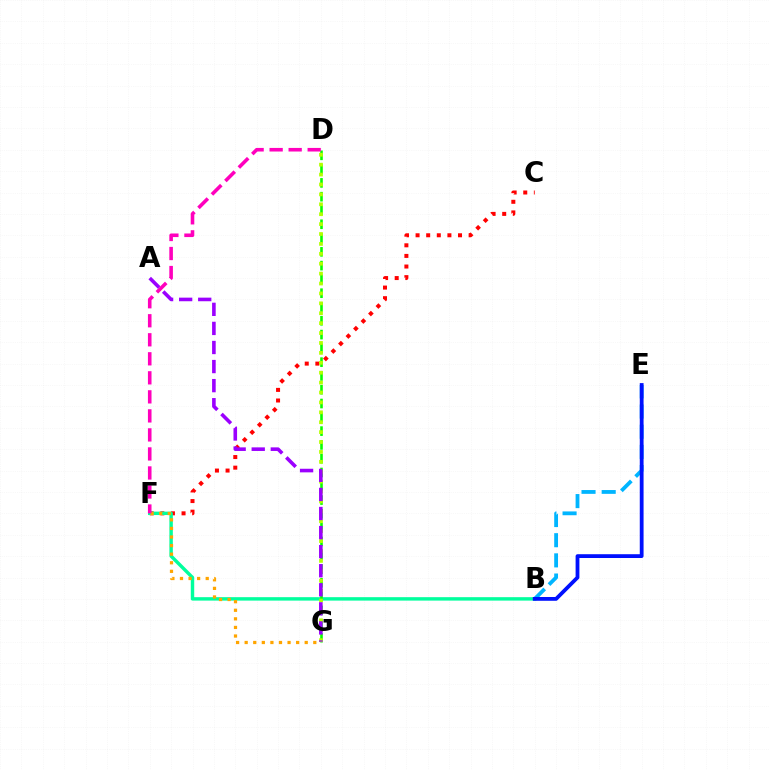{('C', 'F'): [{'color': '#ff0000', 'line_style': 'dotted', 'thickness': 2.88}], ('B', 'F'): [{'color': '#00ff9d', 'line_style': 'solid', 'thickness': 2.47}], ('F', 'G'): [{'color': '#ffa500', 'line_style': 'dotted', 'thickness': 2.33}], ('D', 'G'): [{'color': '#08ff00', 'line_style': 'dashed', 'thickness': 1.87}, {'color': '#b3ff00', 'line_style': 'dotted', 'thickness': 2.69}], ('D', 'F'): [{'color': '#ff00bd', 'line_style': 'dashed', 'thickness': 2.58}], ('B', 'E'): [{'color': '#00b5ff', 'line_style': 'dashed', 'thickness': 2.74}, {'color': '#0010ff', 'line_style': 'solid', 'thickness': 2.73}], ('A', 'G'): [{'color': '#9b00ff', 'line_style': 'dashed', 'thickness': 2.59}]}